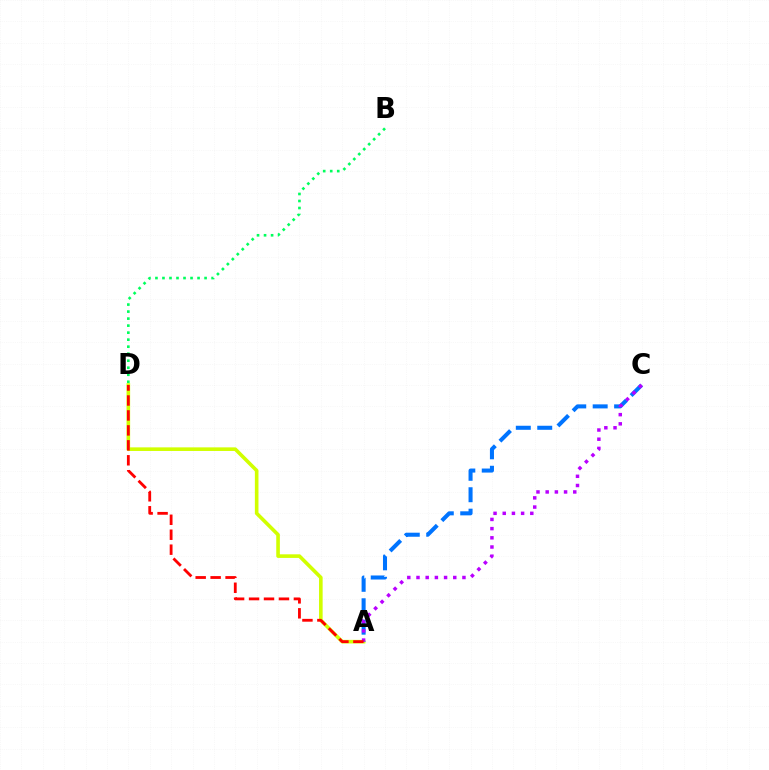{('B', 'D'): [{'color': '#00ff5c', 'line_style': 'dotted', 'thickness': 1.91}], ('A', 'D'): [{'color': '#d1ff00', 'line_style': 'solid', 'thickness': 2.59}, {'color': '#ff0000', 'line_style': 'dashed', 'thickness': 2.03}], ('A', 'C'): [{'color': '#0074ff', 'line_style': 'dashed', 'thickness': 2.91}, {'color': '#b900ff', 'line_style': 'dotted', 'thickness': 2.5}]}